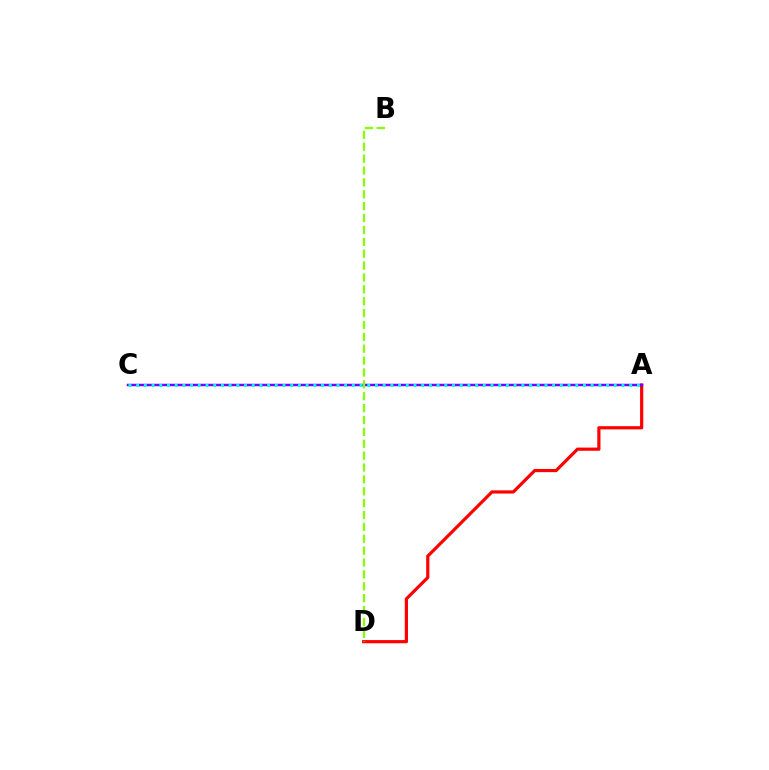{('A', 'D'): [{'color': '#ff0000', 'line_style': 'solid', 'thickness': 2.29}], ('A', 'C'): [{'color': '#7200ff', 'line_style': 'solid', 'thickness': 1.79}, {'color': '#00fff6', 'line_style': 'dotted', 'thickness': 2.09}], ('B', 'D'): [{'color': '#84ff00', 'line_style': 'dashed', 'thickness': 1.61}]}